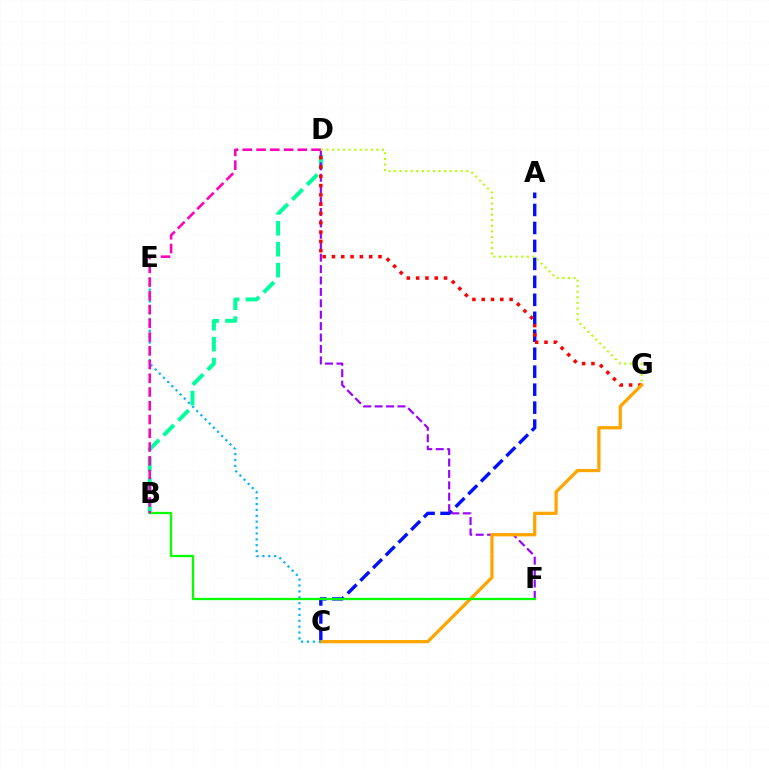{('B', 'D'): [{'color': '#00ff9d', 'line_style': 'dashed', 'thickness': 2.84}, {'color': '#ff00bd', 'line_style': 'dashed', 'thickness': 1.87}], ('A', 'C'): [{'color': '#0010ff', 'line_style': 'dashed', 'thickness': 2.44}], ('D', 'F'): [{'color': '#9b00ff', 'line_style': 'dashed', 'thickness': 1.55}], ('D', 'G'): [{'color': '#ff0000', 'line_style': 'dotted', 'thickness': 2.53}, {'color': '#b3ff00', 'line_style': 'dotted', 'thickness': 1.51}], ('C', 'G'): [{'color': '#ffa500', 'line_style': 'solid', 'thickness': 2.35}], ('B', 'F'): [{'color': '#08ff00', 'line_style': 'solid', 'thickness': 1.65}], ('C', 'E'): [{'color': '#00b5ff', 'line_style': 'dotted', 'thickness': 1.6}]}